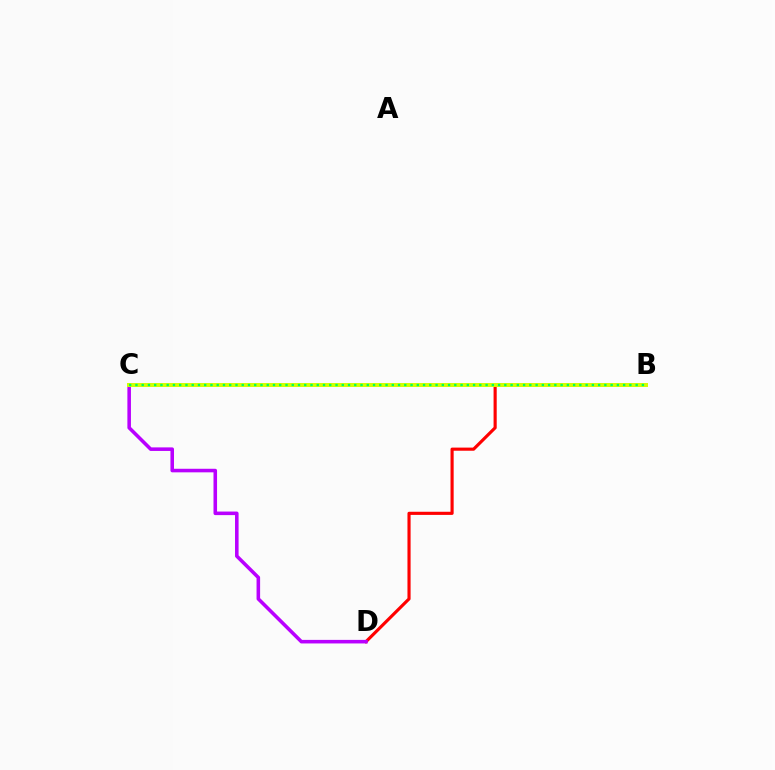{('B', 'C'): [{'color': '#0074ff', 'line_style': 'dotted', 'thickness': 1.69}, {'color': '#d1ff00', 'line_style': 'solid', 'thickness': 2.86}, {'color': '#00ff5c', 'line_style': 'dotted', 'thickness': 1.7}], ('B', 'D'): [{'color': '#ff0000', 'line_style': 'solid', 'thickness': 2.26}], ('C', 'D'): [{'color': '#b900ff', 'line_style': 'solid', 'thickness': 2.56}]}